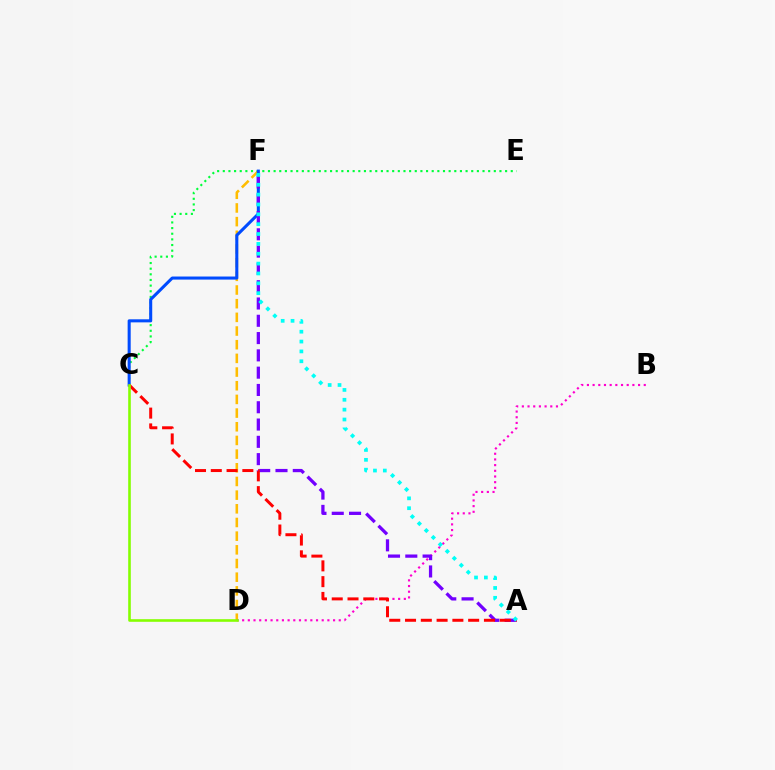{('D', 'F'): [{'color': '#ffbd00', 'line_style': 'dashed', 'thickness': 1.86}], ('C', 'E'): [{'color': '#00ff39', 'line_style': 'dotted', 'thickness': 1.53}], ('C', 'F'): [{'color': '#004bff', 'line_style': 'solid', 'thickness': 2.2}], ('B', 'D'): [{'color': '#ff00cf', 'line_style': 'dotted', 'thickness': 1.54}], ('A', 'F'): [{'color': '#7200ff', 'line_style': 'dashed', 'thickness': 2.35}, {'color': '#00fff6', 'line_style': 'dotted', 'thickness': 2.68}], ('A', 'C'): [{'color': '#ff0000', 'line_style': 'dashed', 'thickness': 2.14}], ('C', 'D'): [{'color': '#84ff00', 'line_style': 'solid', 'thickness': 1.88}]}